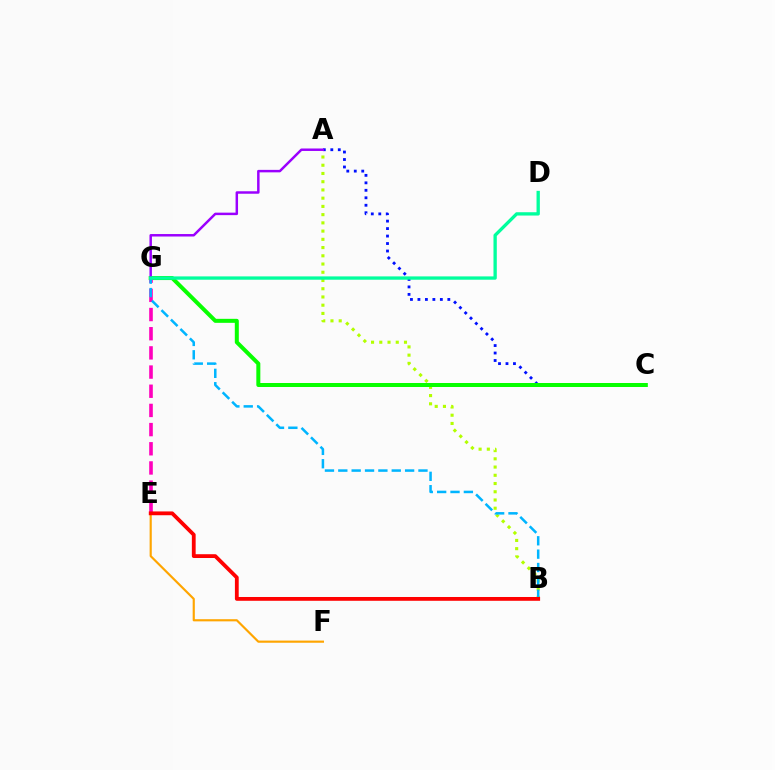{('A', 'B'): [{'color': '#b3ff00', 'line_style': 'dotted', 'thickness': 2.24}], ('A', 'C'): [{'color': '#0010ff', 'line_style': 'dotted', 'thickness': 2.03}], ('C', 'G'): [{'color': '#08ff00', 'line_style': 'solid', 'thickness': 2.88}], ('A', 'G'): [{'color': '#9b00ff', 'line_style': 'solid', 'thickness': 1.78}], ('E', 'G'): [{'color': '#ff00bd', 'line_style': 'dashed', 'thickness': 2.61}], ('B', 'G'): [{'color': '#00b5ff', 'line_style': 'dashed', 'thickness': 1.81}], ('E', 'F'): [{'color': '#ffa500', 'line_style': 'solid', 'thickness': 1.55}], ('B', 'E'): [{'color': '#ff0000', 'line_style': 'solid', 'thickness': 2.73}], ('D', 'G'): [{'color': '#00ff9d', 'line_style': 'solid', 'thickness': 2.39}]}